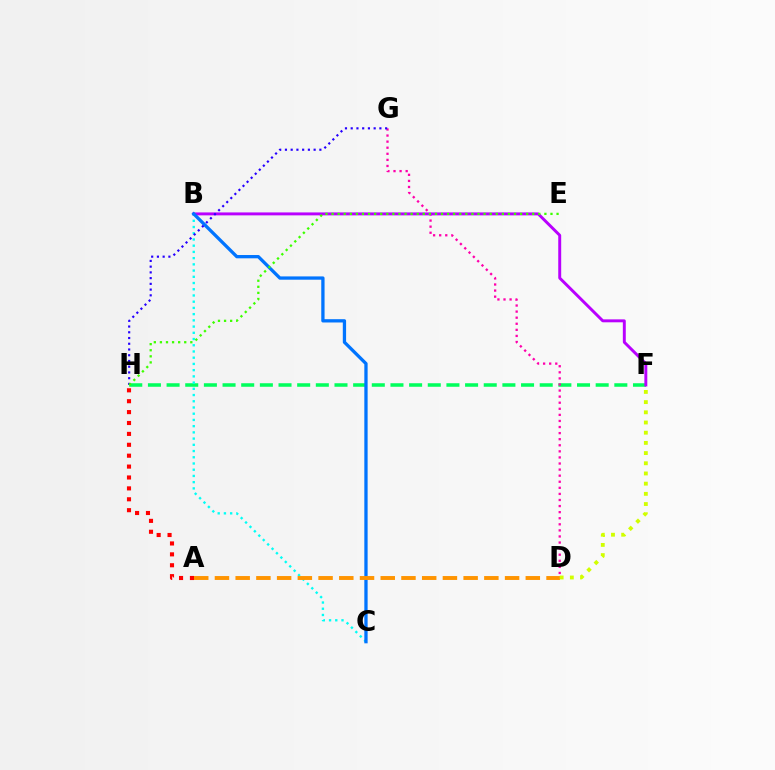{('F', 'H'): [{'color': '#00ff5c', 'line_style': 'dashed', 'thickness': 2.53}], ('D', 'G'): [{'color': '#ff00ac', 'line_style': 'dotted', 'thickness': 1.65}], ('B', 'F'): [{'color': '#b900ff', 'line_style': 'solid', 'thickness': 2.11}], ('A', 'H'): [{'color': '#ff0000', 'line_style': 'dotted', 'thickness': 2.96}], ('B', 'C'): [{'color': '#00fff6', 'line_style': 'dotted', 'thickness': 1.69}, {'color': '#0074ff', 'line_style': 'solid', 'thickness': 2.37}], ('A', 'D'): [{'color': '#ff9400', 'line_style': 'dashed', 'thickness': 2.82}], ('G', 'H'): [{'color': '#2500ff', 'line_style': 'dotted', 'thickness': 1.56}], ('D', 'F'): [{'color': '#d1ff00', 'line_style': 'dotted', 'thickness': 2.77}], ('E', 'H'): [{'color': '#3dff00', 'line_style': 'dotted', 'thickness': 1.65}]}